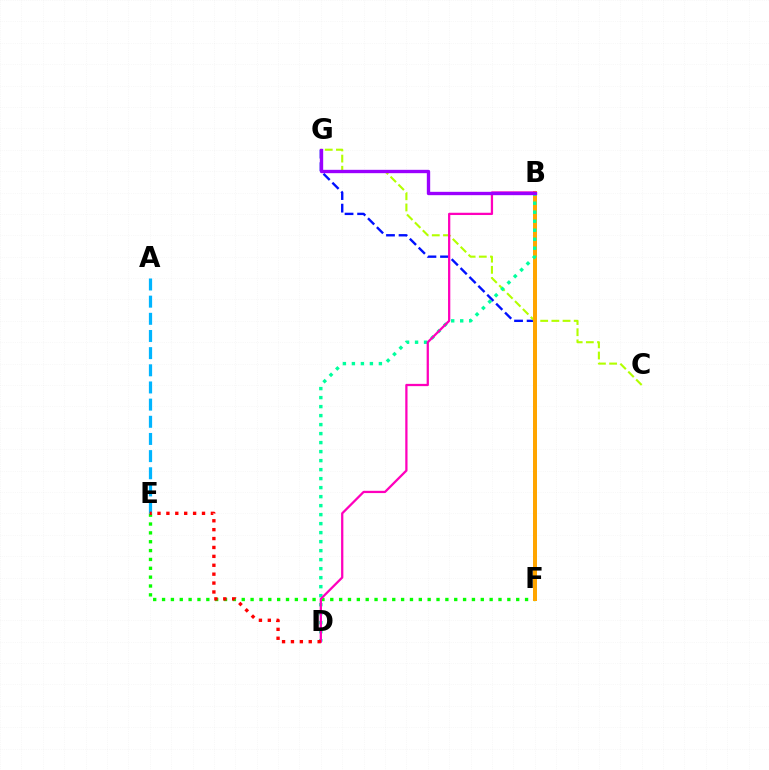{('F', 'G'): [{'color': '#0010ff', 'line_style': 'dashed', 'thickness': 1.71}], ('E', 'F'): [{'color': '#08ff00', 'line_style': 'dotted', 'thickness': 2.41}], ('A', 'E'): [{'color': '#00b5ff', 'line_style': 'dashed', 'thickness': 2.33}], ('C', 'G'): [{'color': '#b3ff00', 'line_style': 'dashed', 'thickness': 1.52}], ('B', 'F'): [{'color': '#ffa500', 'line_style': 'solid', 'thickness': 2.88}], ('B', 'D'): [{'color': '#00ff9d', 'line_style': 'dotted', 'thickness': 2.45}, {'color': '#ff00bd', 'line_style': 'solid', 'thickness': 1.63}], ('D', 'E'): [{'color': '#ff0000', 'line_style': 'dotted', 'thickness': 2.42}], ('B', 'G'): [{'color': '#9b00ff', 'line_style': 'solid', 'thickness': 2.41}]}